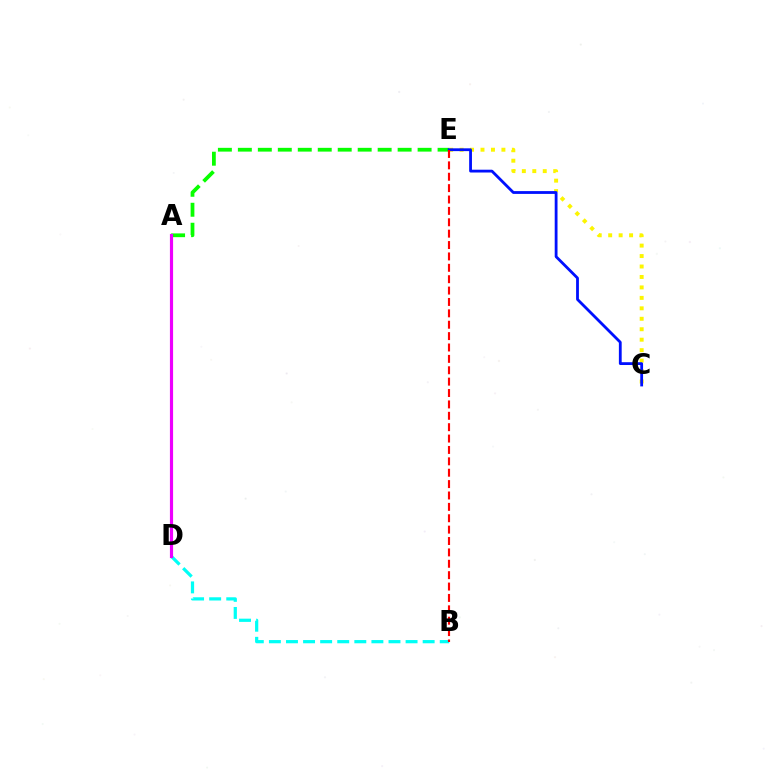{('C', 'E'): [{'color': '#fcf500', 'line_style': 'dotted', 'thickness': 2.84}, {'color': '#0010ff', 'line_style': 'solid', 'thickness': 2.02}], ('A', 'E'): [{'color': '#08ff00', 'line_style': 'dashed', 'thickness': 2.71}], ('B', 'D'): [{'color': '#00fff6', 'line_style': 'dashed', 'thickness': 2.32}], ('A', 'D'): [{'color': '#ee00ff', 'line_style': 'solid', 'thickness': 2.28}], ('B', 'E'): [{'color': '#ff0000', 'line_style': 'dashed', 'thickness': 1.55}]}